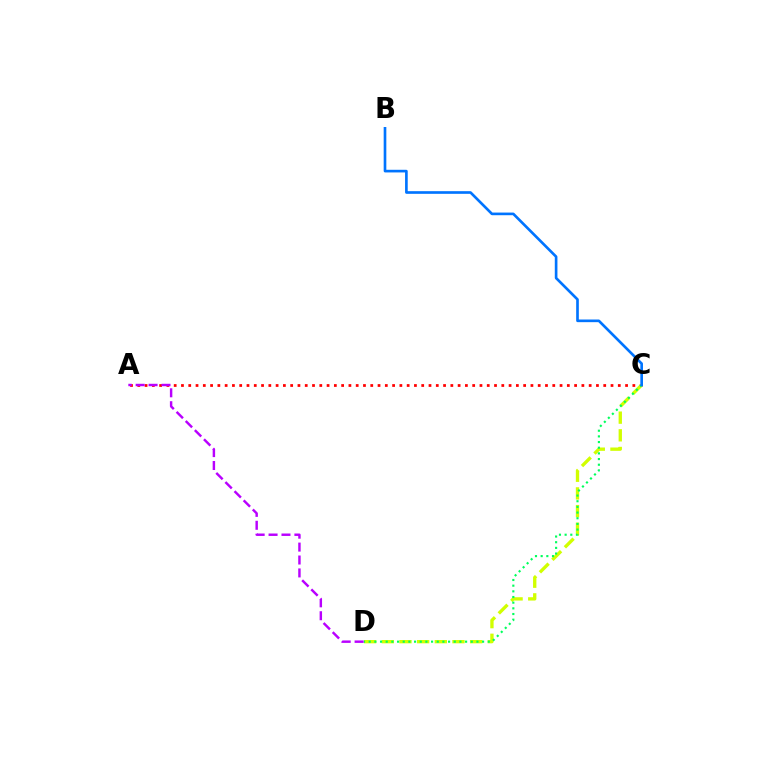{('A', 'C'): [{'color': '#ff0000', 'line_style': 'dotted', 'thickness': 1.98}], ('C', 'D'): [{'color': '#d1ff00', 'line_style': 'dashed', 'thickness': 2.4}, {'color': '#00ff5c', 'line_style': 'dotted', 'thickness': 1.54}], ('A', 'D'): [{'color': '#b900ff', 'line_style': 'dashed', 'thickness': 1.75}], ('B', 'C'): [{'color': '#0074ff', 'line_style': 'solid', 'thickness': 1.91}]}